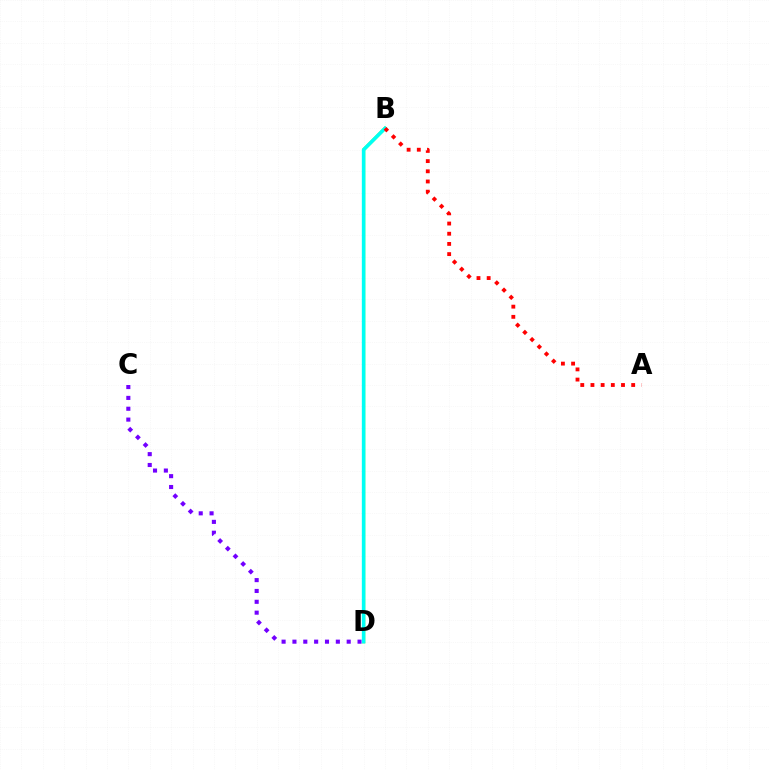{('C', 'D'): [{'color': '#7200ff', 'line_style': 'dotted', 'thickness': 2.95}], ('B', 'D'): [{'color': '#84ff00', 'line_style': 'solid', 'thickness': 2.31}, {'color': '#00fff6', 'line_style': 'solid', 'thickness': 2.55}], ('A', 'B'): [{'color': '#ff0000', 'line_style': 'dotted', 'thickness': 2.77}]}